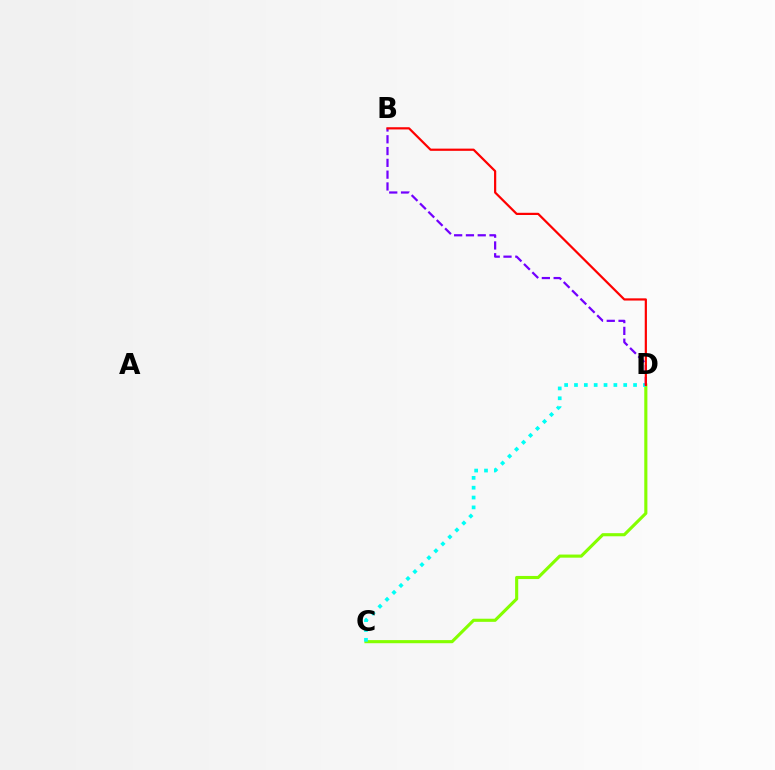{('C', 'D'): [{'color': '#84ff00', 'line_style': 'solid', 'thickness': 2.24}, {'color': '#00fff6', 'line_style': 'dotted', 'thickness': 2.67}], ('B', 'D'): [{'color': '#7200ff', 'line_style': 'dashed', 'thickness': 1.6}, {'color': '#ff0000', 'line_style': 'solid', 'thickness': 1.59}]}